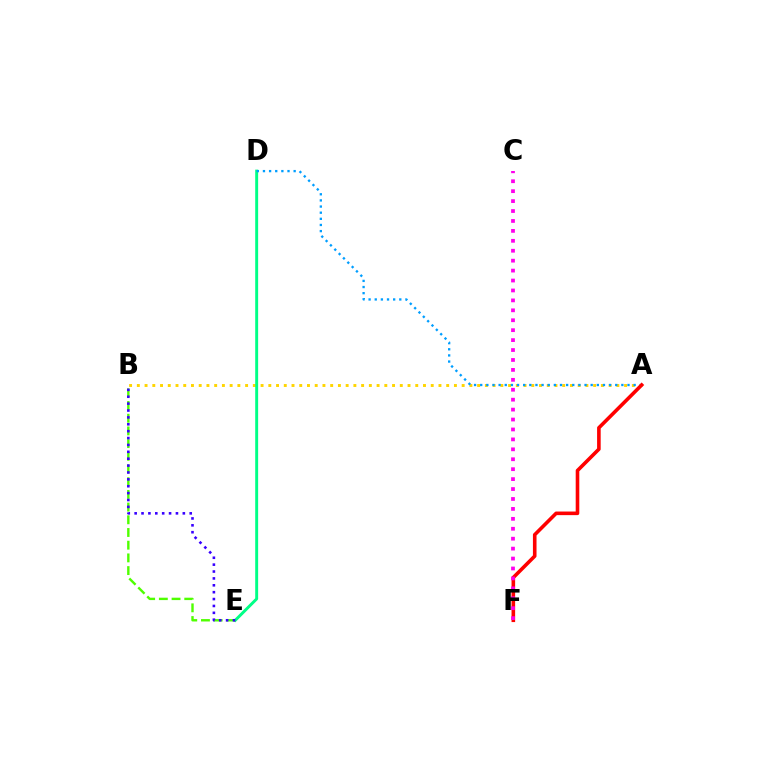{('A', 'B'): [{'color': '#ffd500', 'line_style': 'dotted', 'thickness': 2.1}], ('D', 'E'): [{'color': '#00ff86', 'line_style': 'solid', 'thickness': 2.11}], ('A', 'D'): [{'color': '#009eff', 'line_style': 'dotted', 'thickness': 1.67}], ('B', 'E'): [{'color': '#4fff00', 'line_style': 'dashed', 'thickness': 1.72}, {'color': '#3700ff', 'line_style': 'dotted', 'thickness': 1.87}], ('A', 'F'): [{'color': '#ff0000', 'line_style': 'solid', 'thickness': 2.59}], ('C', 'F'): [{'color': '#ff00ed', 'line_style': 'dotted', 'thickness': 2.7}]}